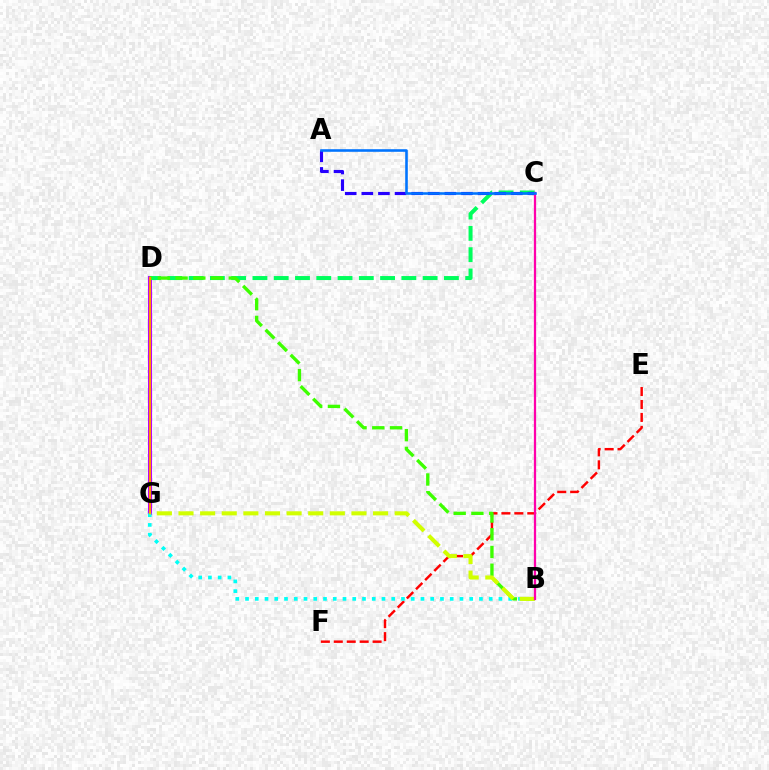{('D', 'G'): [{'color': '#b900ff', 'line_style': 'solid', 'thickness': 2.94}, {'color': '#ff9400', 'line_style': 'solid', 'thickness': 1.5}], ('E', 'F'): [{'color': '#ff0000', 'line_style': 'dashed', 'thickness': 1.76}], ('B', 'G'): [{'color': '#00fff6', 'line_style': 'dotted', 'thickness': 2.65}, {'color': '#d1ff00', 'line_style': 'dashed', 'thickness': 2.94}], ('C', 'D'): [{'color': '#00ff5c', 'line_style': 'dashed', 'thickness': 2.89}], ('B', 'D'): [{'color': '#3dff00', 'line_style': 'dashed', 'thickness': 2.41}], ('A', 'C'): [{'color': '#2500ff', 'line_style': 'dashed', 'thickness': 2.26}, {'color': '#0074ff', 'line_style': 'solid', 'thickness': 1.86}], ('B', 'C'): [{'color': '#ff00ac', 'line_style': 'solid', 'thickness': 1.63}]}